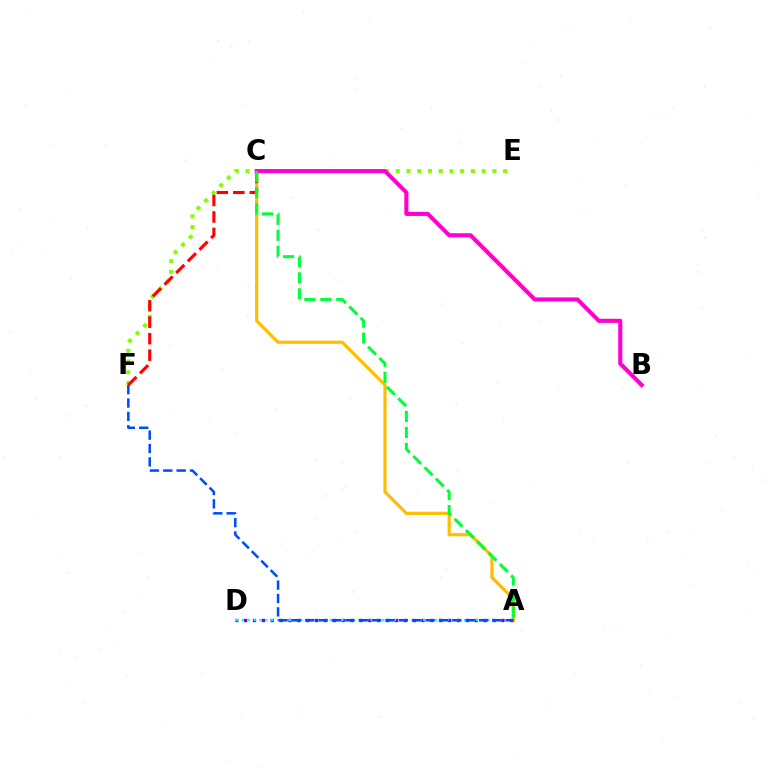{('E', 'F'): [{'color': '#84ff00', 'line_style': 'dotted', 'thickness': 2.92}], ('A', 'C'): [{'color': '#ffbd00', 'line_style': 'solid', 'thickness': 2.29}, {'color': '#00ff39', 'line_style': 'dashed', 'thickness': 2.17}], ('A', 'D'): [{'color': '#7200ff', 'line_style': 'dotted', 'thickness': 2.41}, {'color': '#00fff6', 'line_style': 'dotted', 'thickness': 1.59}], ('B', 'C'): [{'color': '#ff00cf', 'line_style': 'solid', 'thickness': 2.95}], ('C', 'F'): [{'color': '#ff0000', 'line_style': 'dashed', 'thickness': 2.24}], ('A', 'F'): [{'color': '#004bff', 'line_style': 'dashed', 'thickness': 1.82}]}